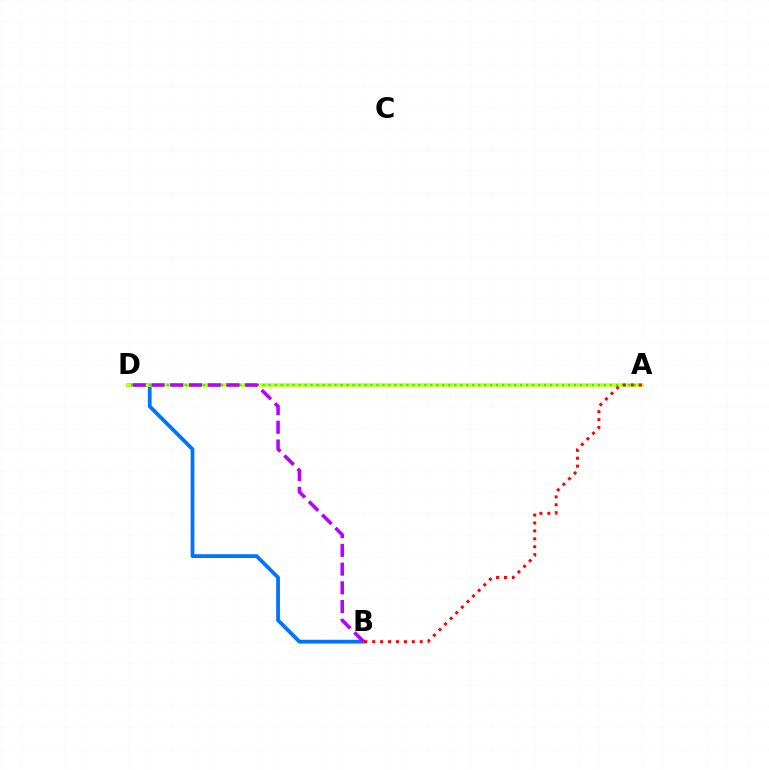{('B', 'D'): [{'color': '#0074ff', 'line_style': 'solid', 'thickness': 2.72}, {'color': '#b900ff', 'line_style': 'dashed', 'thickness': 2.54}], ('A', 'D'): [{'color': '#d1ff00', 'line_style': 'solid', 'thickness': 2.64}, {'color': '#00ff5c', 'line_style': 'dotted', 'thickness': 1.63}], ('A', 'B'): [{'color': '#ff0000', 'line_style': 'dotted', 'thickness': 2.15}]}